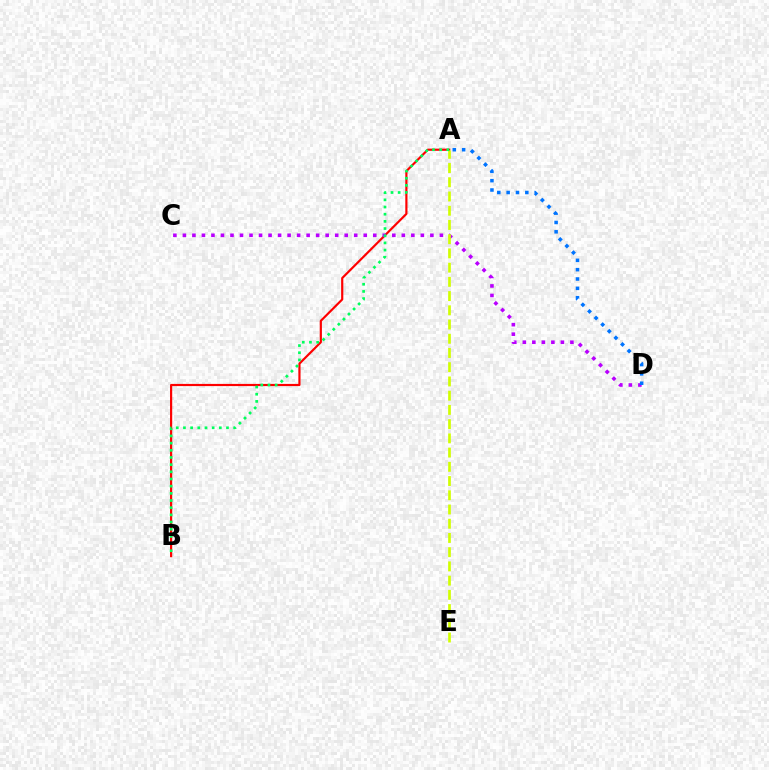{('A', 'B'): [{'color': '#ff0000', 'line_style': 'solid', 'thickness': 1.57}, {'color': '#00ff5c', 'line_style': 'dotted', 'thickness': 1.95}], ('C', 'D'): [{'color': '#b900ff', 'line_style': 'dotted', 'thickness': 2.59}], ('A', 'D'): [{'color': '#0074ff', 'line_style': 'dotted', 'thickness': 2.54}], ('A', 'E'): [{'color': '#d1ff00', 'line_style': 'dashed', 'thickness': 1.93}]}